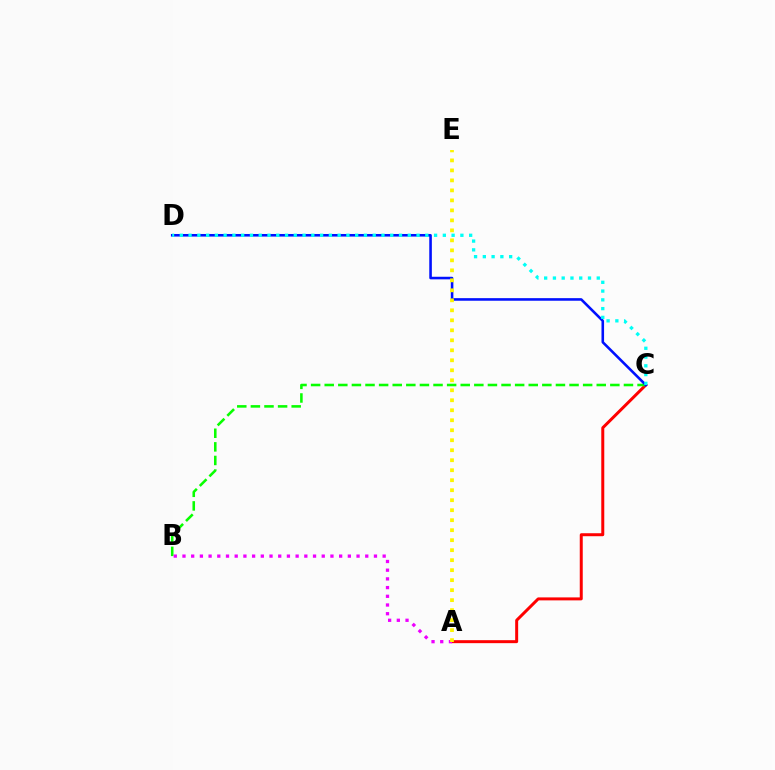{('A', 'C'): [{'color': '#ff0000', 'line_style': 'solid', 'thickness': 2.15}], ('B', 'C'): [{'color': '#08ff00', 'line_style': 'dashed', 'thickness': 1.85}], ('A', 'B'): [{'color': '#ee00ff', 'line_style': 'dotted', 'thickness': 2.36}], ('C', 'D'): [{'color': '#0010ff', 'line_style': 'solid', 'thickness': 1.86}, {'color': '#00fff6', 'line_style': 'dotted', 'thickness': 2.38}], ('A', 'E'): [{'color': '#fcf500', 'line_style': 'dotted', 'thickness': 2.72}]}